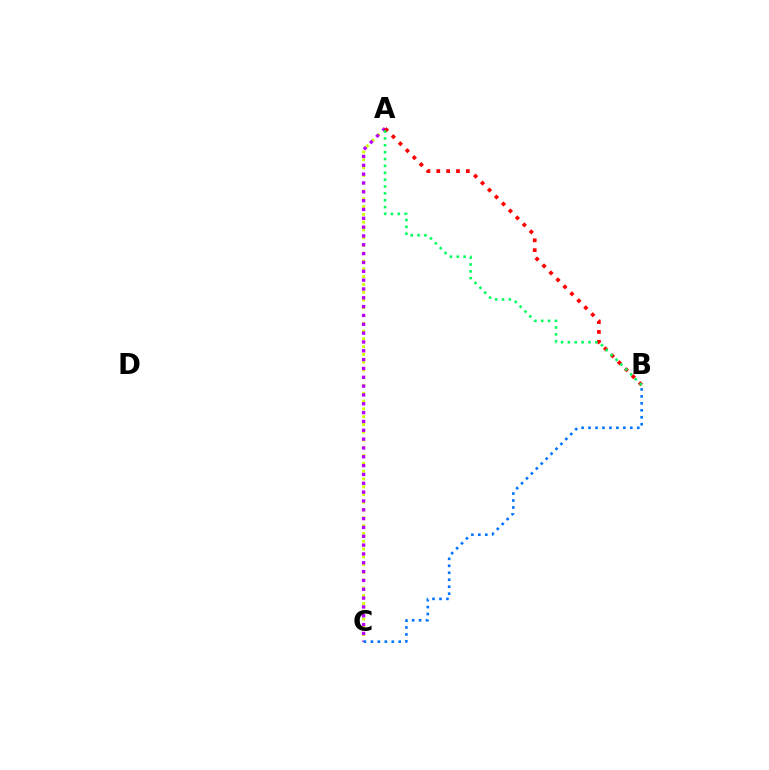{('A', 'C'): [{'color': '#d1ff00', 'line_style': 'dotted', 'thickness': 2.11}, {'color': '#b900ff', 'line_style': 'dotted', 'thickness': 2.4}], ('A', 'B'): [{'color': '#ff0000', 'line_style': 'dotted', 'thickness': 2.68}, {'color': '#00ff5c', 'line_style': 'dotted', 'thickness': 1.86}], ('B', 'C'): [{'color': '#0074ff', 'line_style': 'dotted', 'thickness': 1.89}]}